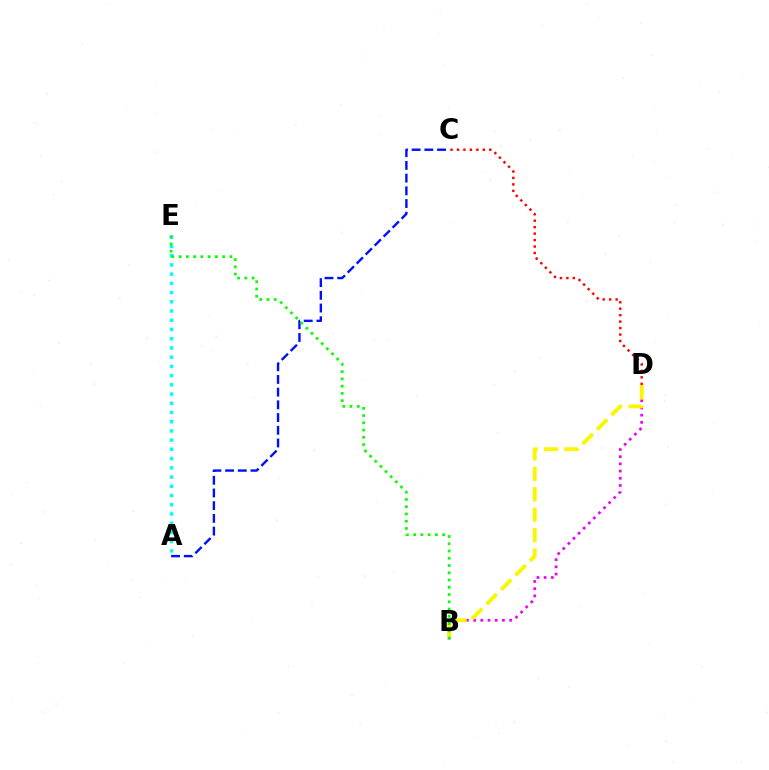{('B', 'D'): [{'color': '#ee00ff', 'line_style': 'dotted', 'thickness': 1.96}, {'color': '#fcf500', 'line_style': 'dashed', 'thickness': 2.78}], ('C', 'D'): [{'color': '#ff0000', 'line_style': 'dotted', 'thickness': 1.75}], ('A', 'E'): [{'color': '#00fff6', 'line_style': 'dotted', 'thickness': 2.51}], ('A', 'C'): [{'color': '#0010ff', 'line_style': 'dashed', 'thickness': 1.73}], ('B', 'E'): [{'color': '#08ff00', 'line_style': 'dotted', 'thickness': 1.97}]}